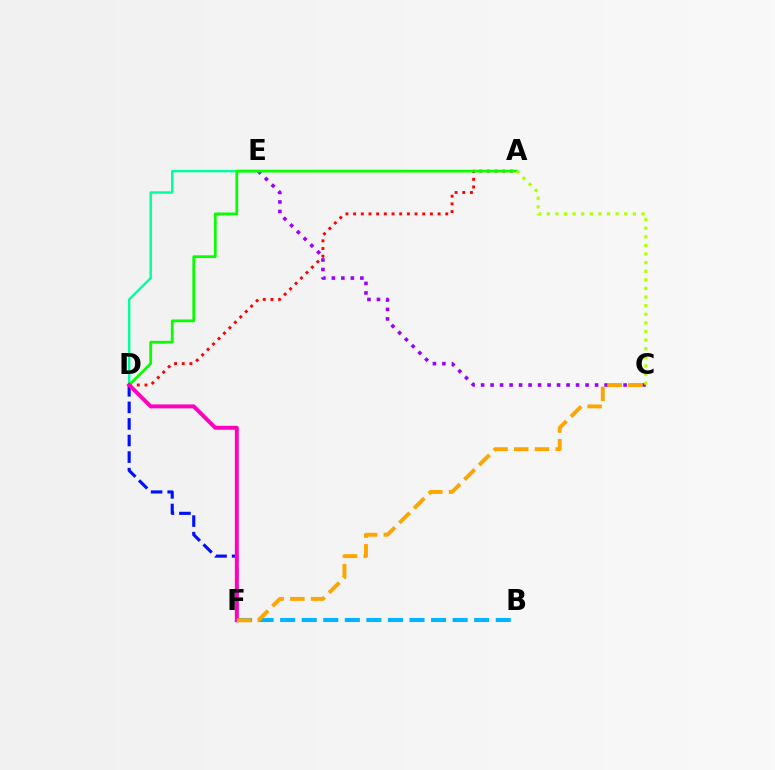{('B', 'F'): [{'color': '#00b5ff', 'line_style': 'dashed', 'thickness': 2.93}], ('D', 'F'): [{'color': '#0010ff', 'line_style': 'dashed', 'thickness': 2.25}, {'color': '#ff00bd', 'line_style': 'solid', 'thickness': 2.83}], ('A', 'D'): [{'color': '#ff0000', 'line_style': 'dotted', 'thickness': 2.09}, {'color': '#08ff00', 'line_style': 'solid', 'thickness': 2.0}], ('D', 'E'): [{'color': '#00ff9d', 'line_style': 'solid', 'thickness': 1.74}], ('C', 'E'): [{'color': '#9b00ff', 'line_style': 'dotted', 'thickness': 2.58}], ('C', 'F'): [{'color': '#ffa500', 'line_style': 'dashed', 'thickness': 2.81}], ('A', 'C'): [{'color': '#b3ff00', 'line_style': 'dotted', 'thickness': 2.34}]}